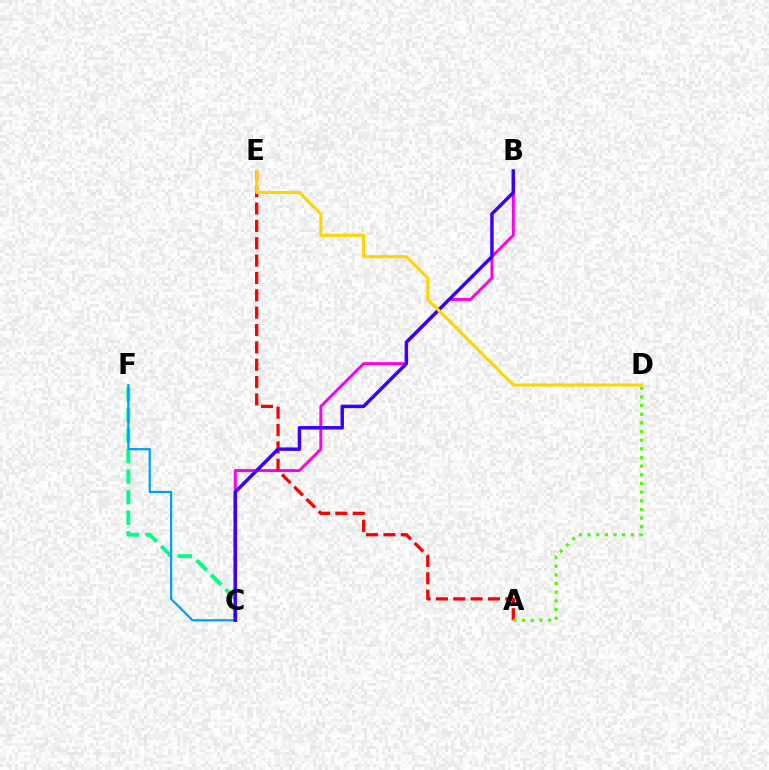{('B', 'C'): [{'color': '#ff00ed', 'line_style': 'solid', 'thickness': 2.12}, {'color': '#3700ff', 'line_style': 'solid', 'thickness': 2.48}], ('C', 'F'): [{'color': '#00ff86', 'line_style': 'dashed', 'thickness': 2.8}, {'color': '#009eff', 'line_style': 'solid', 'thickness': 1.6}], ('A', 'E'): [{'color': '#ff0000', 'line_style': 'dashed', 'thickness': 2.36}], ('A', 'D'): [{'color': '#4fff00', 'line_style': 'dotted', 'thickness': 2.35}], ('D', 'E'): [{'color': '#ffd500', 'line_style': 'solid', 'thickness': 2.22}]}